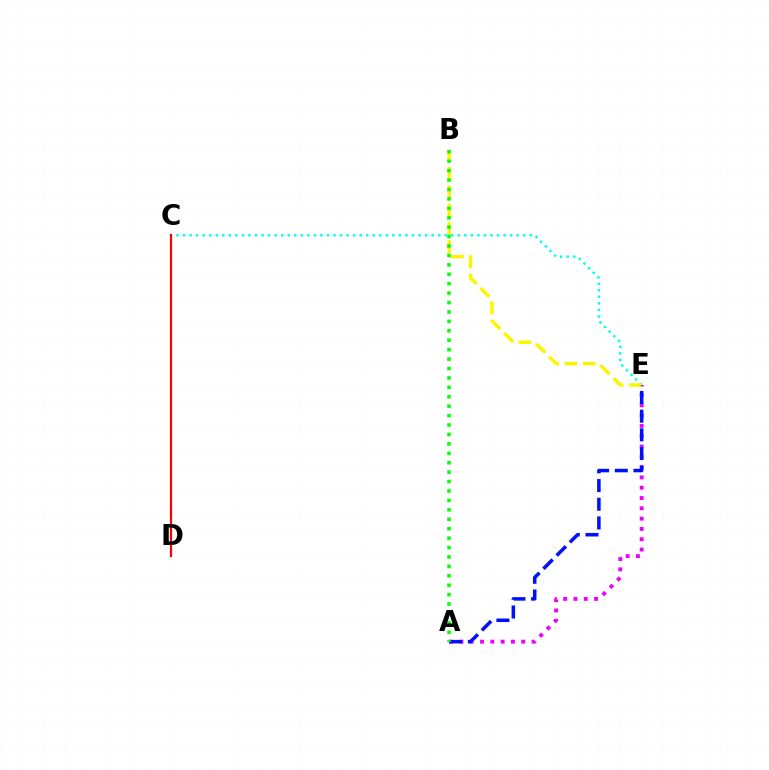{('C', 'E'): [{'color': '#00fff6', 'line_style': 'dotted', 'thickness': 1.78}], ('A', 'E'): [{'color': '#ee00ff', 'line_style': 'dotted', 'thickness': 2.8}, {'color': '#0010ff', 'line_style': 'dashed', 'thickness': 2.54}], ('B', 'E'): [{'color': '#fcf500', 'line_style': 'dashed', 'thickness': 2.49}], ('C', 'D'): [{'color': '#ff0000', 'line_style': 'solid', 'thickness': 1.6}], ('A', 'B'): [{'color': '#08ff00', 'line_style': 'dotted', 'thickness': 2.56}]}